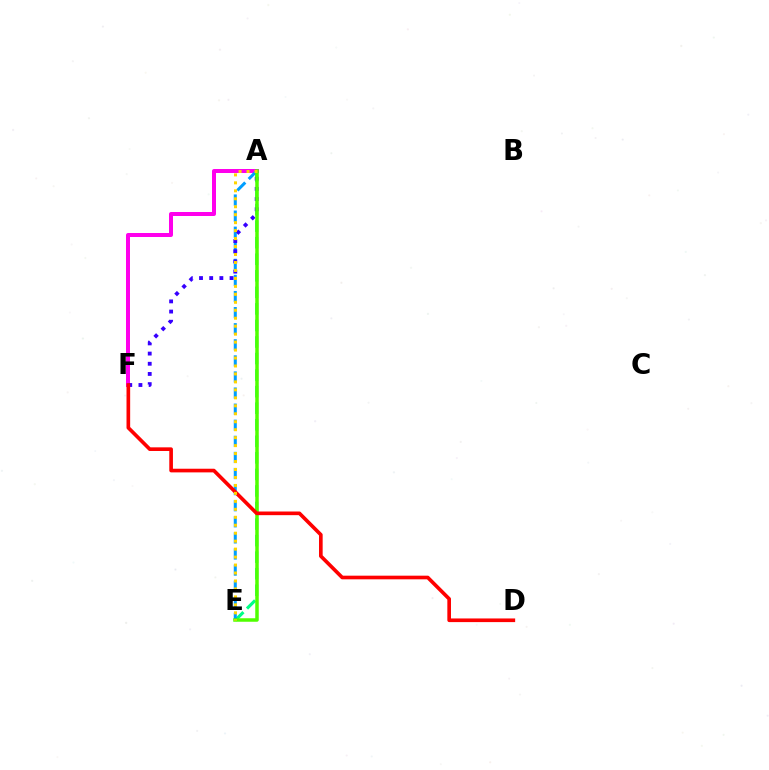{('A', 'F'): [{'color': '#ff00ed', 'line_style': 'solid', 'thickness': 2.88}, {'color': '#3700ff', 'line_style': 'dotted', 'thickness': 2.76}], ('A', 'E'): [{'color': '#00ff86', 'line_style': 'dashed', 'thickness': 2.25}, {'color': '#009eff', 'line_style': 'dashed', 'thickness': 2.19}, {'color': '#4fff00', 'line_style': 'solid', 'thickness': 2.52}, {'color': '#ffd500', 'line_style': 'dotted', 'thickness': 2.16}], ('D', 'F'): [{'color': '#ff0000', 'line_style': 'solid', 'thickness': 2.63}]}